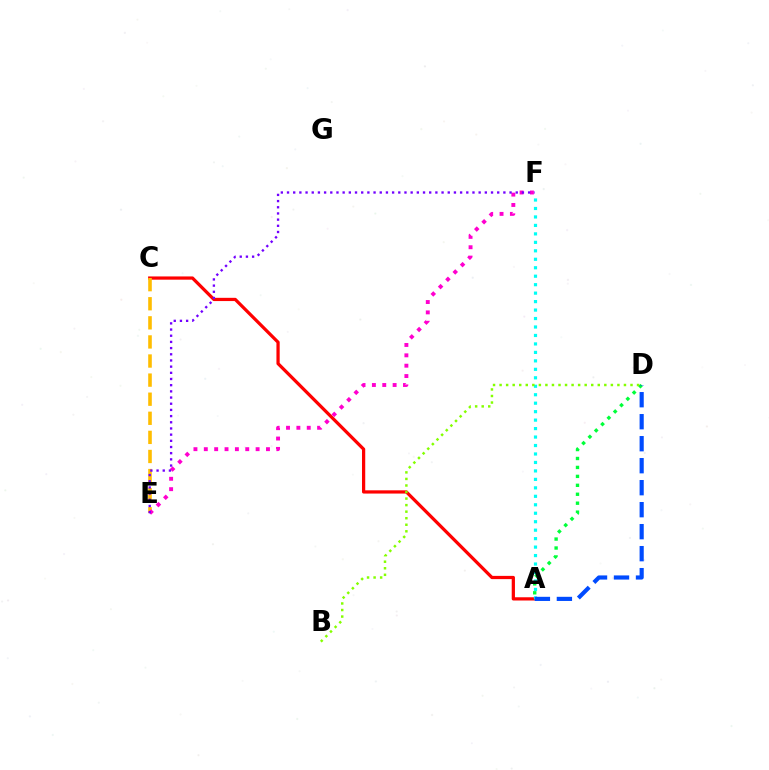{('A', 'C'): [{'color': '#ff0000', 'line_style': 'solid', 'thickness': 2.33}], ('C', 'E'): [{'color': '#ffbd00', 'line_style': 'dashed', 'thickness': 2.59}], ('E', 'F'): [{'color': '#ff00cf', 'line_style': 'dotted', 'thickness': 2.81}, {'color': '#7200ff', 'line_style': 'dotted', 'thickness': 1.68}], ('A', 'D'): [{'color': '#00ff39', 'line_style': 'dotted', 'thickness': 2.43}, {'color': '#004bff', 'line_style': 'dashed', 'thickness': 2.99}], ('A', 'F'): [{'color': '#00fff6', 'line_style': 'dotted', 'thickness': 2.3}], ('B', 'D'): [{'color': '#84ff00', 'line_style': 'dotted', 'thickness': 1.78}]}